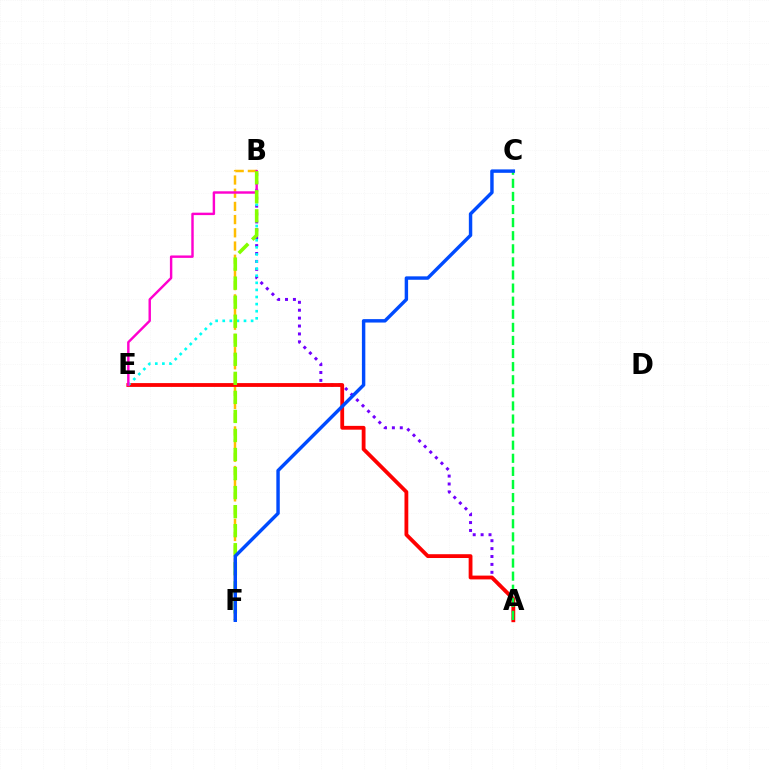{('B', 'F'): [{'color': '#ffbd00', 'line_style': 'dashed', 'thickness': 1.79}, {'color': '#84ff00', 'line_style': 'dashed', 'thickness': 2.59}], ('A', 'B'): [{'color': '#7200ff', 'line_style': 'dotted', 'thickness': 2.15}], ('A', 'E'): [{'color': '#ff0000', 'line_style': 'solid', 'thickness': 2.74}], ('B', 'E'): [{'color': '#00fff6', 'line_style': 'dotted', 'thickness': 1.93}, {'color': '#ff00cf', 'line_style': 'solid', 'thickness': 1.75}], ('A', 'C'): [{'color': '#00ff39', 'line_style': 'dashed', 'thickness': 1.78}], ('C', 'F'): [{'color': '#004bff', 'line_style': 'solid', 'thickness': 2.47}]}